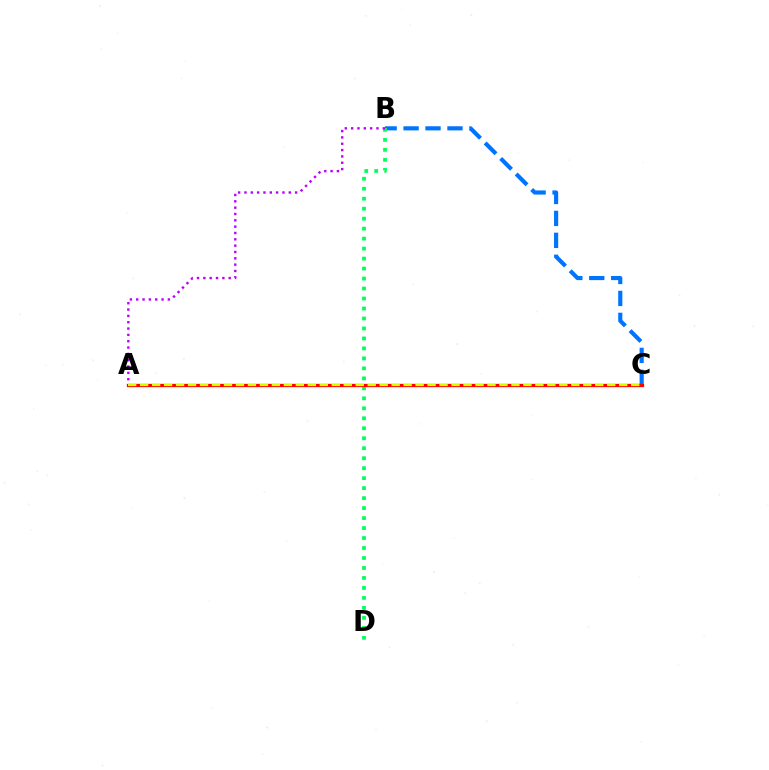{('B', 'C'): [{'color': '#0074ff', 'line_style': 'dashed', 'thickness': 2.98}], ('B', 'D'): [{'color': '#00ff5c', 'line_style': 'dotted', 'thickness': 2.71}], ('A', 'B'): [{'color': '#b900ff', 'line_style': 'dotted', 'thickness': 1.72}], ('A', 'C'): [{'color': '#ff0000', 'line_style': 'solid', 'thickness': 2.35}, {'color': '#d1ff00', 'line_style': 'dashed', 'thickness': 1.63}]}